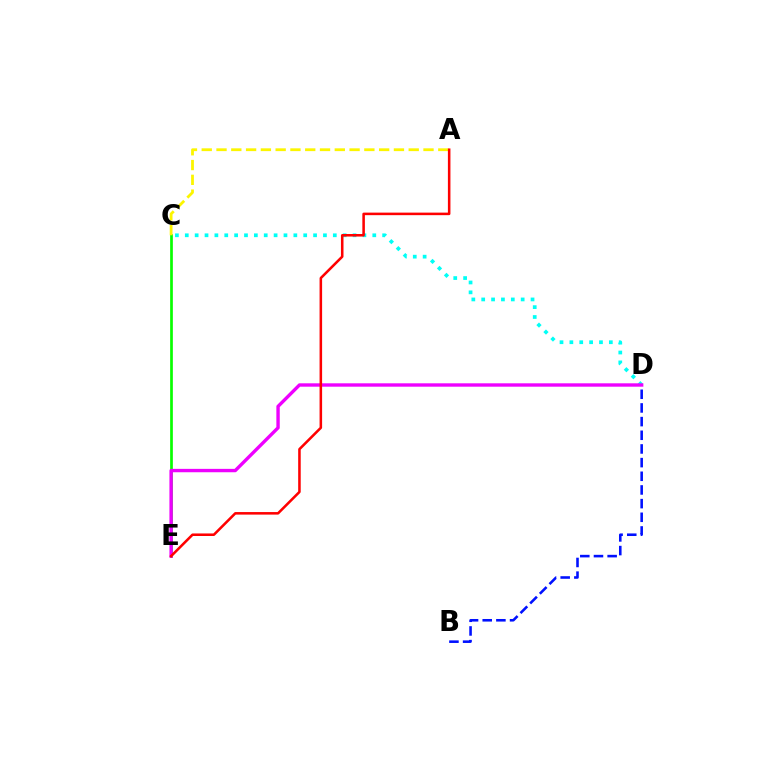{('C', 'E'): [{'color': '#08ff00', 'line_style': 'solid', 'thickness': 1.95}], ('A', 'C'): [{'color': '#fcf500', 'line_style': 'dashed', 'thickness': 2.01}], ('C', 'D'): [{'color': '#00fff6', 'line_style': 'dotted', 'thickness': 2.68}], ('B', 'D'): [{'color': '#0010ff', 'line_style': 'dashed', 'thickness': 1.86}], ('D', 'E'): [{'color': '#ee00ff', 'line_style': 'solid', 'thickness': 2.44}], ('A', 'E'): [{'color': '#ff0000', 'line_style': 'solid', 'thickness': 1.83}]}